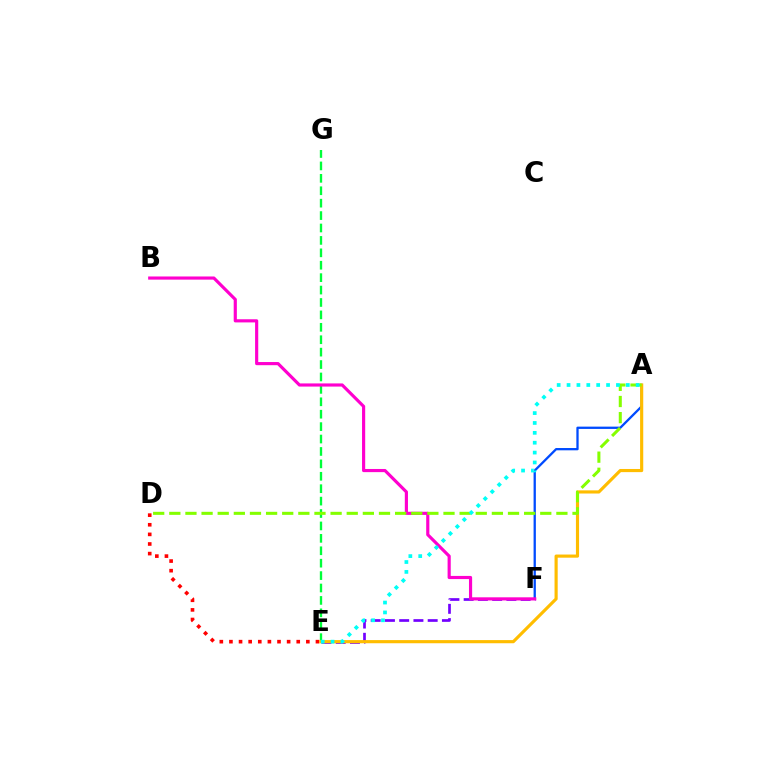{('E', 'F'): [{'color': '#7200ff', 'line_style': 'dashed', 'thickness': 1.94}], ('A', 'F'): [{'color': '#004bff', 'line_style': 'solid', 'thickness': 1.65}], ('E', 'G'): [{'color': '#00ff39', 'line_style': 'dashed', 'thickness': 1.69}], ('D', 'E'): [{'color': '#ff0000', 'line_style': 'dotted', 'thickness': 2.61}], ('B', 'F'): [{'color': '#ff00cf', 'line_style': 'solid', 'thickness': 2.27}], ('A', 'E'): [{'color': '#ffbd00', 'line_style': 'solid', 'thickness': 2.27}, {'color': '#00fff6', 'line_style': 'dotted', 'thickness': 2.68}], ('A', 'D'): [{'color': '#84ff00', 'line_style': 'dashed', 'thickness': 2.19}]}